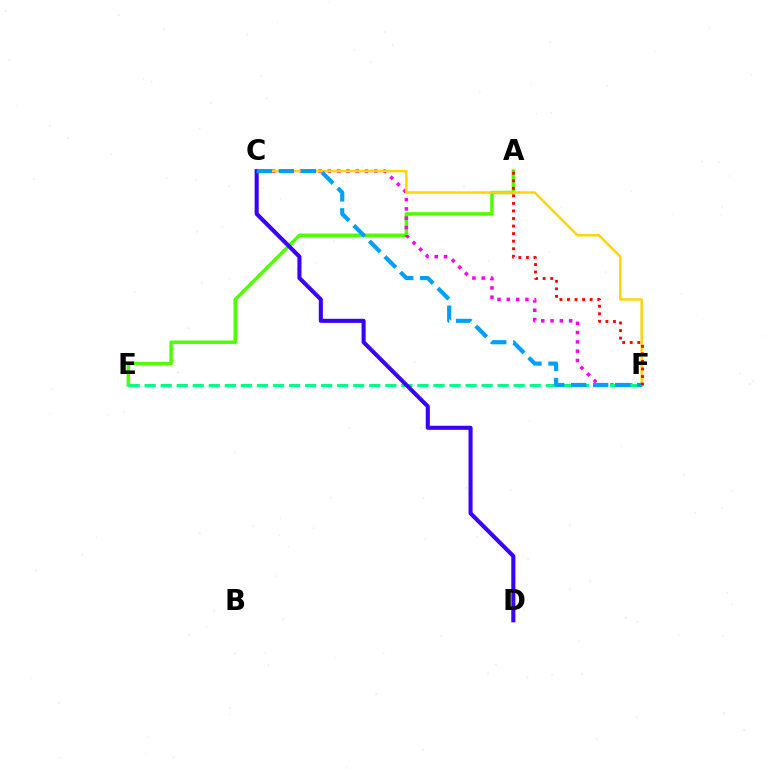{('A', 'E'): [{'color': '#4fff00', 'line_style': 'solid', 'thickness': 2.49}], ('C', 'F'): [{'color': '#ff00ed', 'line_style': 'dotted', 'thickness': 2.53}, {'color': '#ffd500', 'line_style': 'solid', 'thickness': 1.75}, {'color': '#009eff', 'line_style': 'dashed', 'thickness': 2.99}], ('E', 'F'): [{'color': '#00ff86', 'line_style': 'dashed', 'thickness': 2.18}], ('C', 'D'): [{'color': '#3700ff', 'line_style': 'solid', 'thickness': 2.93}], ('A', 'F'): [{'color': '#ff0000', 'line_style': 'dotted', 'thickness': 2.05}]}